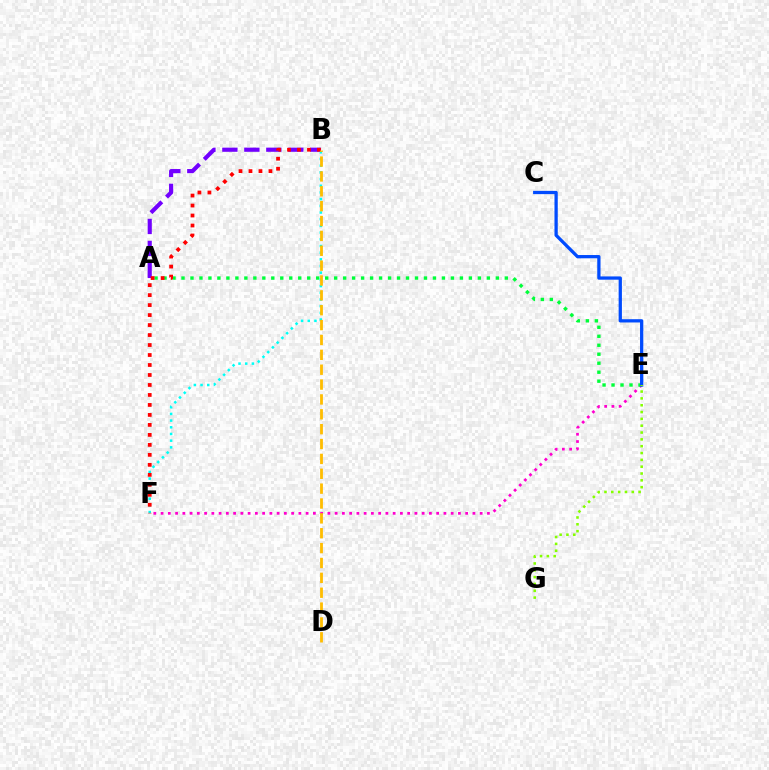{('A', 'B'): [{'color': '#7200ff', 'line_style': 'dashed', 'thickness': 2.98}], ('E', 'F'): [{'color': '#ff00cf', 'line_style': 'dotted', 'thickness': 1.97}], ('A', 'E'): [{'color': '#00ff39', 'line_style': 'dotted', 'thickness': 2.44}], ('B', 'F'): [{'color': '#00fff6', 'line_style': 'dotted', 'thickness': 1.82}, {'color': '#ff0000', 'line_style': 'dotted', 'thickness': 2.71}], ('C', 'E'): [{'color': '#004bff', 'line_style': 'solid', 'thickness': 2.35}], ('B', 'D'): [{'color': '#ffbd00', 'line_style': 'dashed', 'thickness': 2.02}], ('E', 'G'): [{'color': '#84ff00', 'line_style': 'dotted', 'thickness': 1.86}]}